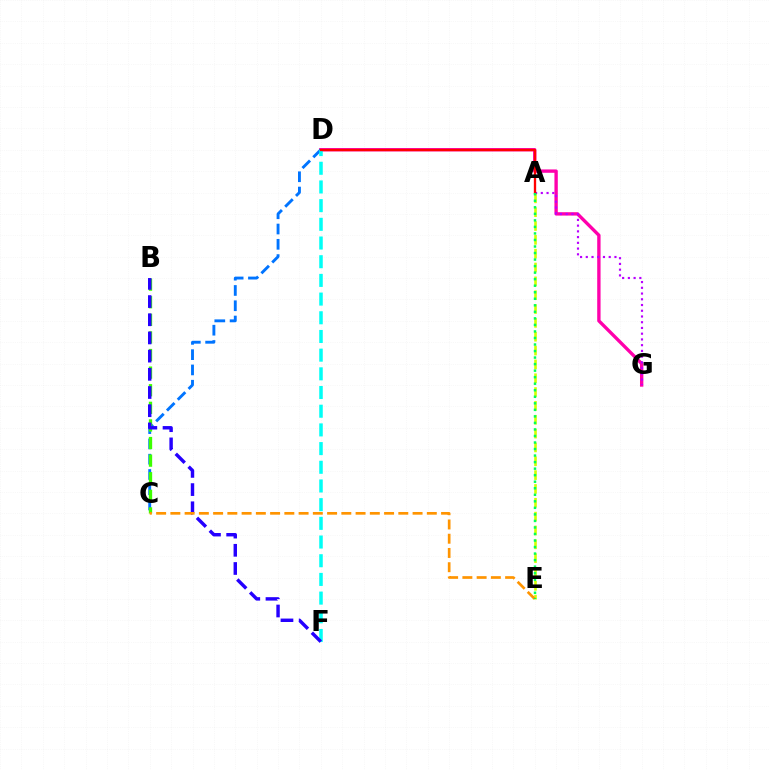{('A', 'E'): [{'color': '#d1ff00', 'line_style': 'dashed', 'thickness': 1.88}, {'color': '#00ff5c', 'line_style': 'dotted', 'thickness': 1.78}], ('D', 'G'): [{'color': '#ff00ac', 'line_style': 'solid', 'thickness': 2.41}], ('C', 'D'): [{'color': '#0074ff', 'line_style': 'dashed', 'thickness': 2.08}], ('A', 'G'): [{'color': '#b900ff', 'line_style': 'dotted', 'thickness': 1.56}], ('D', 'F'): [{'color': '#00fff6', 'line_style': 'dashed', 'thickness': 2.54}], ('B', 'C'): [{'color': '#3dff00', 'line_style': 'dashed', 'thickness': 2.39}], ('B', 'F'): [{'color': '#2500ff', 'line_style': 'dashed', 'thickness': 2.47}], ('A', 'D'): [{'color': '#ff0000', 'line_style': 'solid', 'thickness': 1.68}], ('C', 'E'): [{'color': '#ff9400', 'line_style': 'dashed', 'thickness': 1.94}]}